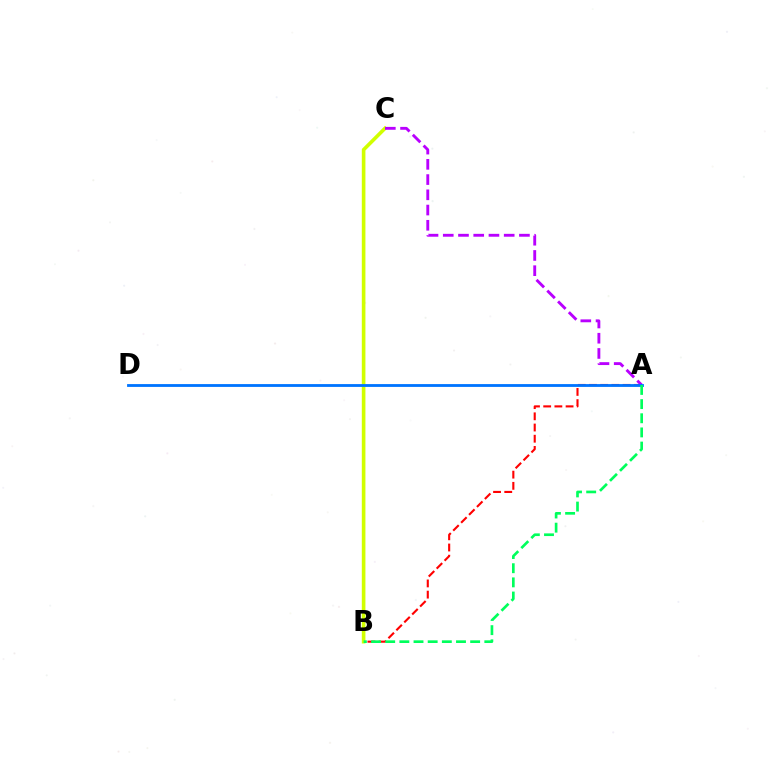{('A', 'B'): [{'color': '#ff0000', 'line_style': 'dashed', 'thickness': 1.52}, {'color': '#00ff5c', 'line_style': 'dashed', 'thickness': 1.92}], ('B', 'C'): [{'color': '#d1ff00', 'line_style': 'solid', 'thickness': 2.61}], ('A', 'C'): [{'color': '#b900ff', 'line_style': 'dashed', 'thickness': 2.07}], ('A', 'D'): [{'color': '#0074ff', 'line_style': 'solid', 'thickness': 2.03}]}